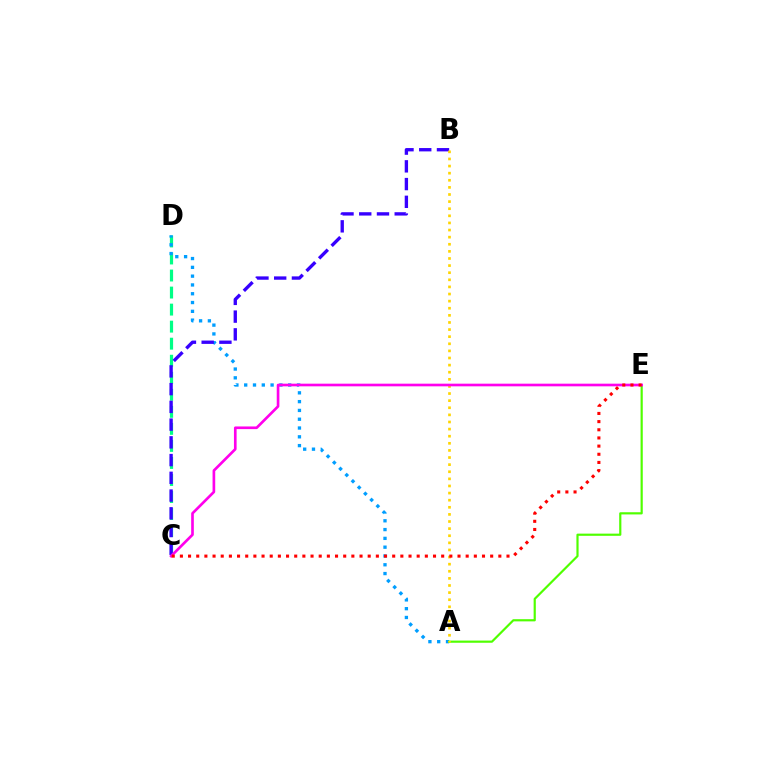{('C', 'D'): [{'color': '#00ff86', 'line_style': 'dashed', 'thickness': 2.31}], ('A', 'D'): [{'color': '#009eff', 'line_style': 'dotted', 'thickness': 2.39}], ('A', 'E'): [{'color': '#4fff00', 'line_style': 'solid', 'thickness': 1.57}], ('B', 'C'): [{'color': '#3700ff', 'line_style': 'dashed', 'thickness': 2.41}], ('A', 'B'): [{'color': '#ffd500', 'line_style': 'dotted', 'thickness': 1.93}], ('C', 'E'): [{'color': '#ff00ed', 'line_style': 'solid', 'thickness': 1.91}, {'color': '#ff0000', 'line_style': 'dotted', 'thickness': 2.22}]}